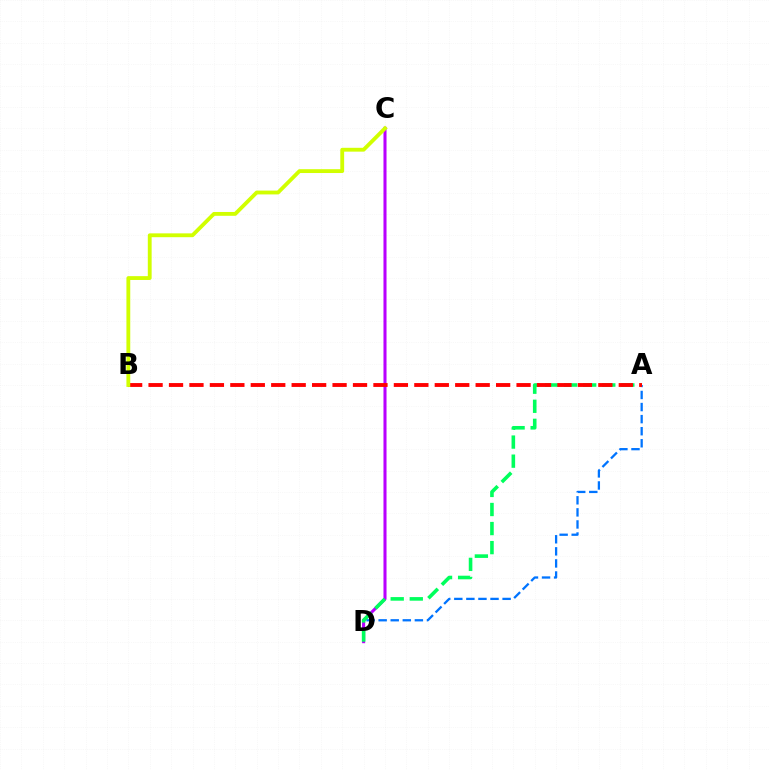{('A', 'D'): [{'color': '#0074ff', 'line_style': 'dashed', 'thickness': 1.64}, {'color': '#00ff5c', 'line_style': 'dashed', 'thickness': 2.59}], ('C', 'D'): [{'color': '#b900ff', 'line_style': 'solid', 'thickness': 2.2}], ('A', 'B'): [{'color': '#ff0000', 'line_style': 'dashed', 'thickness': 2.78}], ('B', 'C'): [{'color': '#d1ff00', 'line_style': 'solid', 'thickness': 2.76}]}